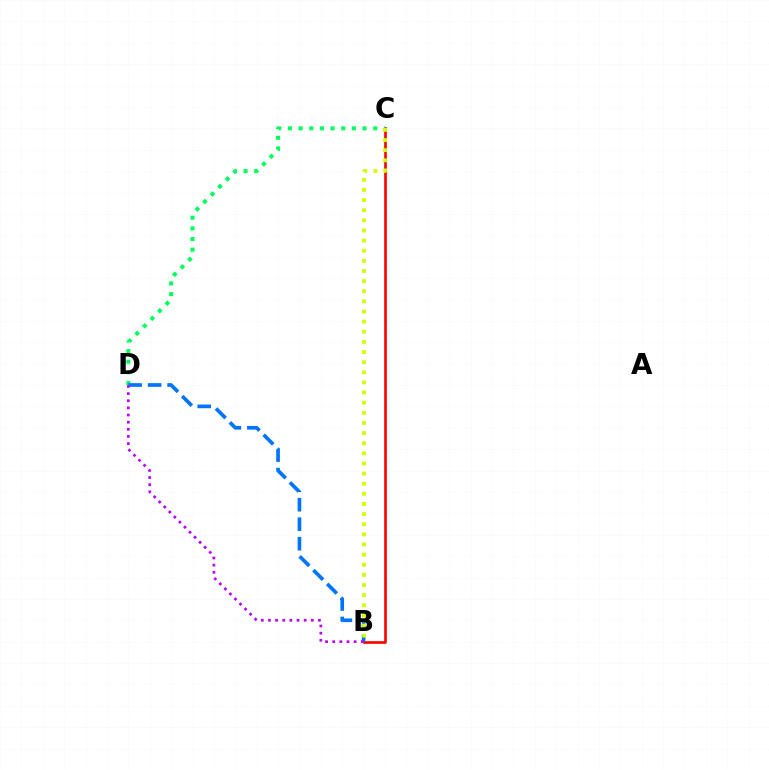{('B', 'C'): [{'color': '#ff0000', 'line_style': 'solid', 'thickness': 1.91}, {'color': '#d1ff00', 'line_style': 'dotted', 'thickness': 2.75}], ('C', 'D'): [{'color': '#00ff5c', 'line_style': 'dotted', 'thickness': 2.9}], ('B', 'D'): [{'color': '#0074ff', 'line_style': 'dashed', 'thickness': 2.65}, {'color': '#b900ff', 'line_style': 'dotted', 'thickness': 1.94}]}